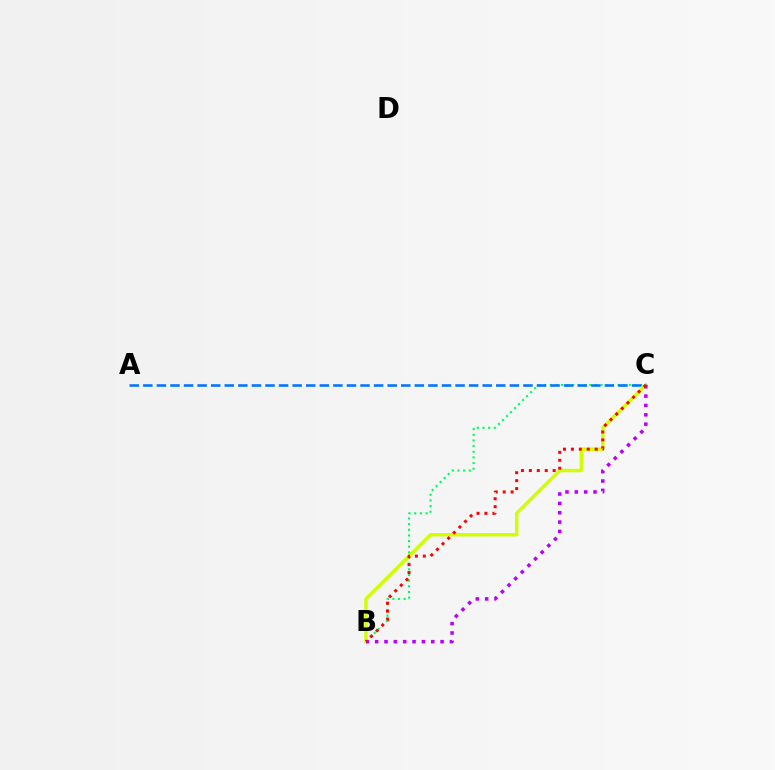{('B', 'C'): [{'color': '#00ff5c', 'line_style': 'dotted', 'thickness': 1.54}, {'color': '#d1ff00', 'line_style': 'solid', 'thickness': 2.47}, {'color': '#b900ff', 'line_style': 'dotted', 'thickness': 2.54}, {'color': '#ff0000', 'line_style': 'dotted', 'thickness': 2.15}], ('A', 'C'): [{'color': '#0074ff', 'line_style': 'dashed', 'thickness': 1.84}]}